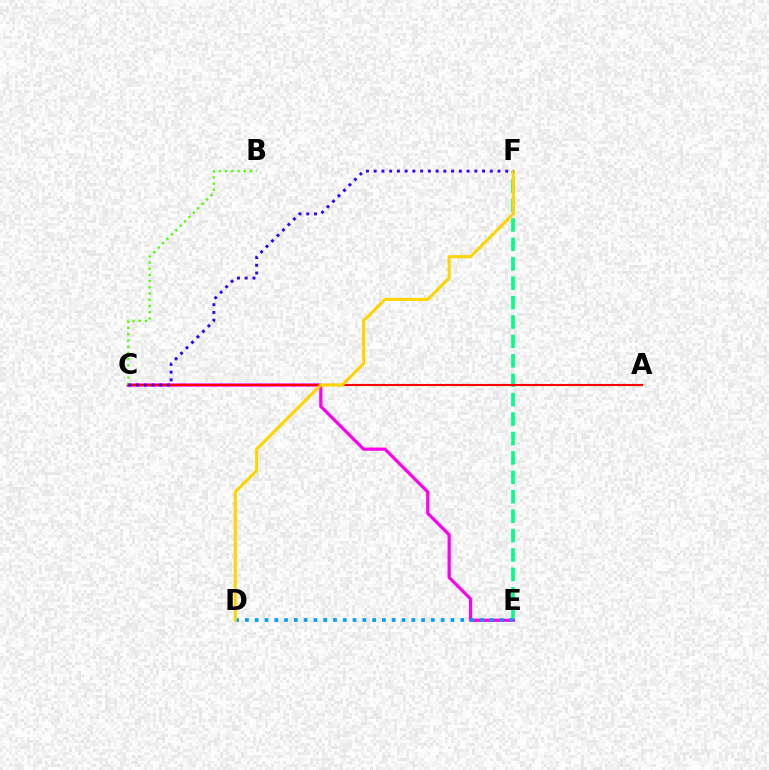{('E', 'F'): [{'color': '#00ff86', 'line_style': 'dashed', 'thickness': 2.64}], ('C', 'E'): [{'color': '#ff00ed', 'line_style': 'solid', 'thickness': 2.33}], ('A', 'C'): [{'color': '#ff0000', 'line_style': 'solid', 'thickness': 1.51}], ('D', 'E'): [{'color': '#009eff', 'line_style': 'dotted', 'thickness': 2.66}], ('D', 'F'): [{'color': '#ffd500', 'line_style': 'solid', 'thickness': 2.22}], ('B', 'C'): [{'color': '#4fff00', 'line_style': 'dotted', 'thickness': 1.69}], ('C', 'F'): [{'color': '#3700ff', 'line_style': 'dotted', 'thickness': 2.1}]}